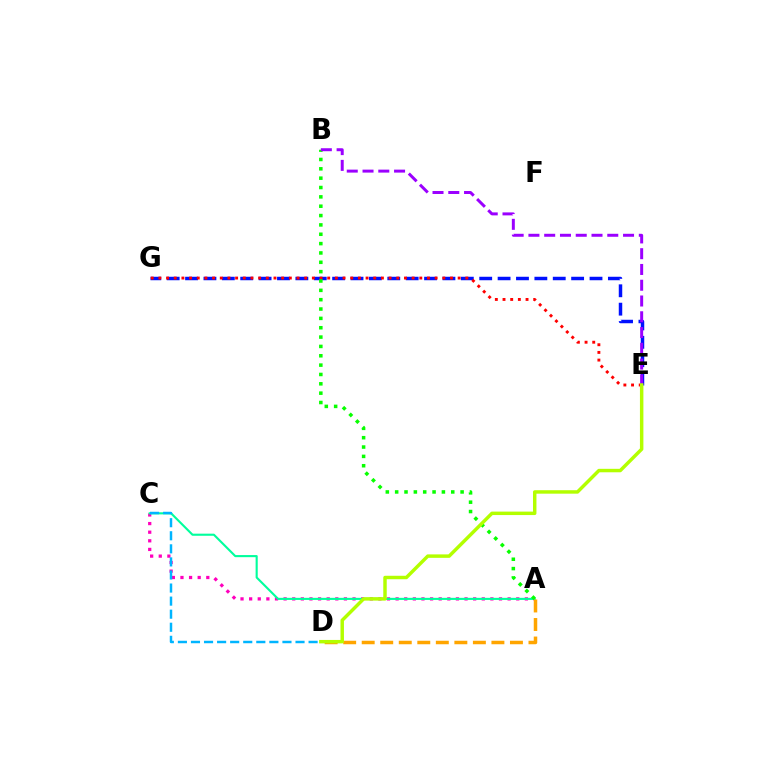{('A', 'C'): [{'color': '#ff00bd', 'line_style': 'dotted', 'thickness': 2.34}, {'color': '#00ff9d', 'line_style': 'solid', 'thickness': 1.52}], ('A', 'D'): [{'color': '#ffa500', 'line_style': 'dashed', 'thickness': 2.52}], ('E', 'G'): [{'color': '#0010ff', 'line_style': 'dashed', 'thickness': 2.5}, {'color': '#ff0000', 'line_style': 'dotted', 'thickness': 2.08}], ('C', 'D'): [{'color': '#00b5ff', 'line_style': 'dashed', 'thickness': 1.78}], ('A', 'B'): [{'color': '#08ff00', 'line_style': 'dotted', 'thickness': 2.54}], ('B', 'E'): [{'color': '#9b00ff', 'line_style': 'dashed', 'thickness': 2.14}], ('D', 'E'): [{'color': '#b3ff00', 'line_style': 'solid', 'thickness': 2.49}]}